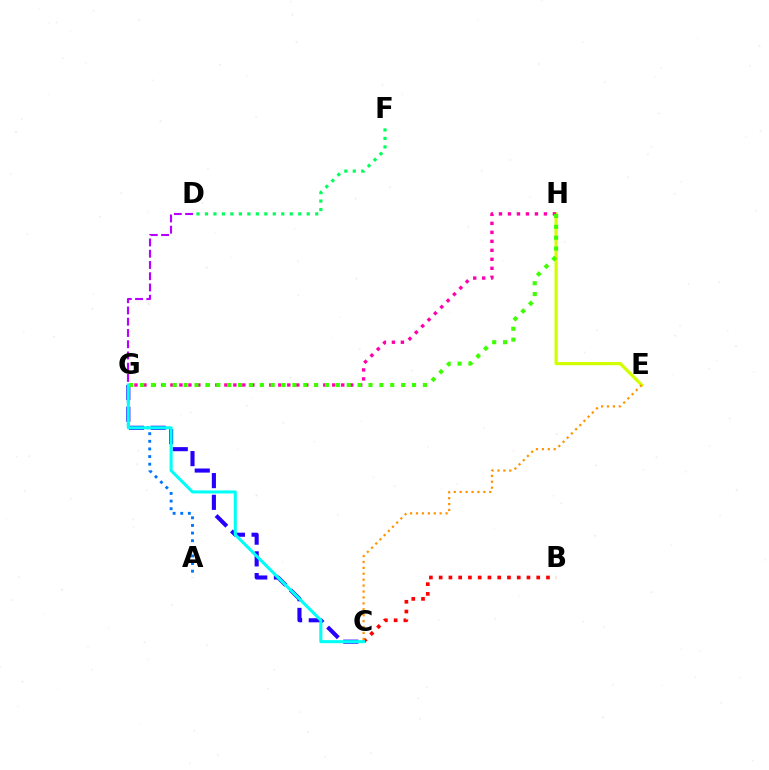{('D', 'F'): [{'color': '#00ff5c', 'line_style': 'dotted', 'thickness': 2.3}], ('E', 'H'): [{'color': '#d1ff00', 'line_style': 'solid', 'thickness': 2.33}], ('B', 'C'): [{'color': '#ff0000', 'line_style': 'dotted', 'thickness': 2.65}], ('G', 'H'): [{'color': '#ff00ac', 'line_style': 'dotted', 'thickness': 2.44}, {'color': '#3dff00', 'line_style': 'dotted', 'thickness': 2.96}], ('C', 'E'): [{'color': '#ff9400', 'line_style': 'dotted', 'thickness': 1.61}], ('A', 'G'): [{'color': '#0074ff', 'line_style': 'dotted', 'thickness': 2.07}], ('C', 'G'): [{'color': '#2500ff', 'line_style': 'dashed', 'thickness': 2.95}, {'color': '#00fff6', 'line_style': 'solid', 'thickness': 2.2}], ('D', 'G'): [{'color': '#b900ff', 'line_style': 'dashed', 'thickness': 1.53}]}